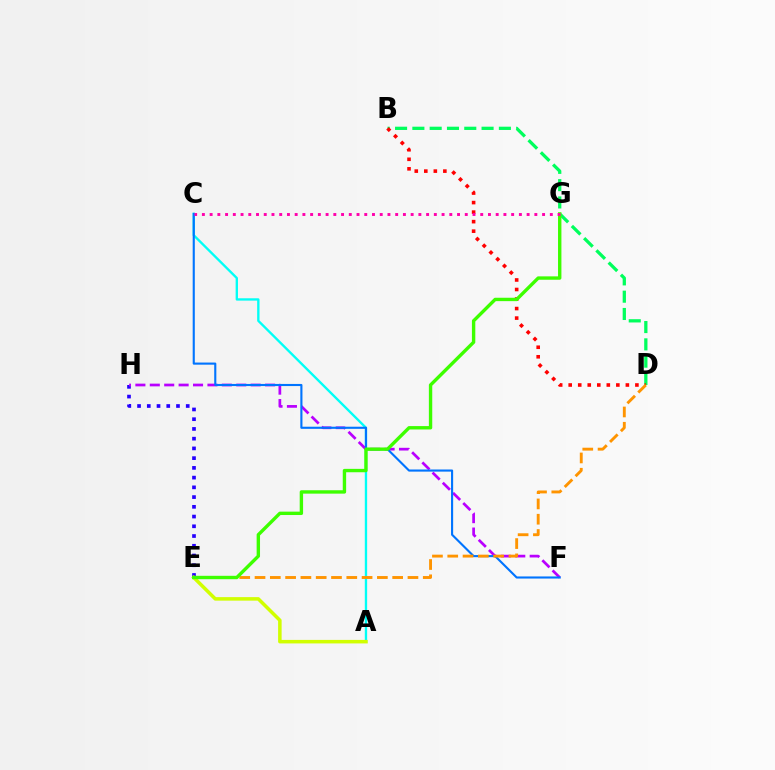{('A', 'C'): [{'color': '#00fff6', 'line_style': 'solid', 'thickness': 1.69}], ('E', 'H'): [{'color': '#2500ff', 'line_style': 'dotted', 'thickness': 2.65}], ('B', 'D'): [{'color': '#00ff5c', 'line_style': 'dashed', 'thickness': 2.35}, {'color': '#ff0000', 'line_style': 'dotted', 'thickness': 2.59}], ('A', 'E'): [{'color': '#d1ff00', 'line_style': 'solid', 'thickness': 2.53}], ('F', 'H'): [{'color': '#b900ff', 'line_style': 'dashed', 'thickness': 1.96}], ('C', 'F'): [{'color': '#0074ff', 'line_style': 'solid', 'thickness': 1.53}], ('D', 'E'): [{'color': '#ff9400', 'line_style': 'dashed', 'thickness': 2.08}], ('E', 'G'): [{'color': '#3dff00', 'line_style': 'solid', 'thickness': 2.44}], ('C', 'G'): [{'color': '#ff00ac', 'line_style': 'dotted', 'thickness': 2.1}]}